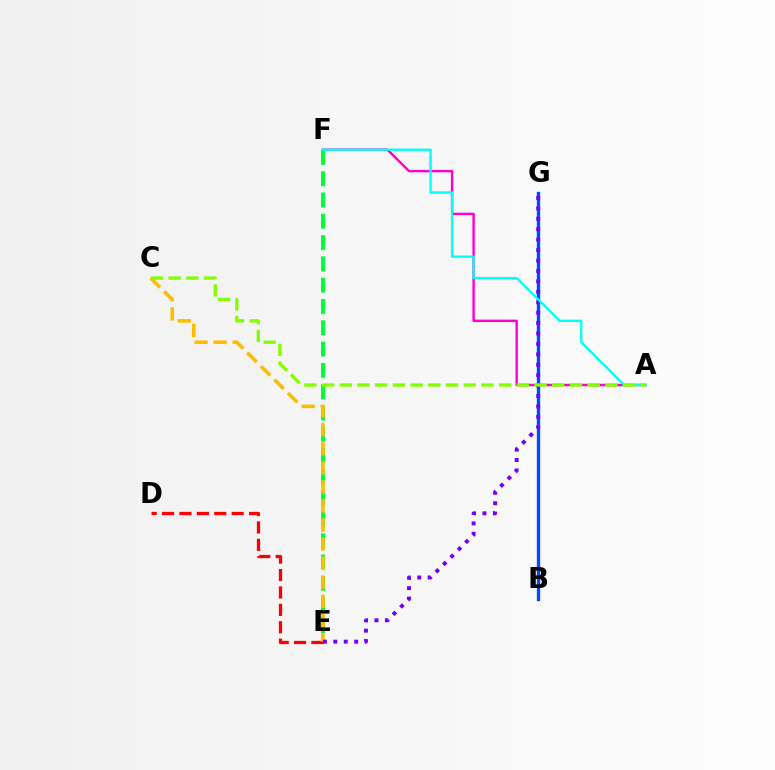{('A', 'F'): [{'color': '#ff00cf', 'line_style': 'solid', 'thickness': 1.74}, {'color': '#00fff6', 'line_style': 'solid', 'thickness': 1.67}], ('B', 'G'): [{'color': '#004bff', 'line_style': 'solid', 'thickness': 2.4}], ('E', 'F'): [{'color': '#00ff39', 'line_style': 'dashed', 'thickness': 2.89}], ('D', 'E'): [{'color': '#ff0000', 'line_style': 'dashed', 'thickness': 2.36}], ('C', 'E'): [{'color': '#ffbd00', 'line_style': 'dashed', 'thickness': 2.59}], ('E', 'G'): [{'color': '#7200ff', 'line_style': 'dotted', 'thickness': 2.83}], ('A', 'C'): [{'color': '#84ff00', 'line_style': 'dashed', 'thickness': 2.41}]}